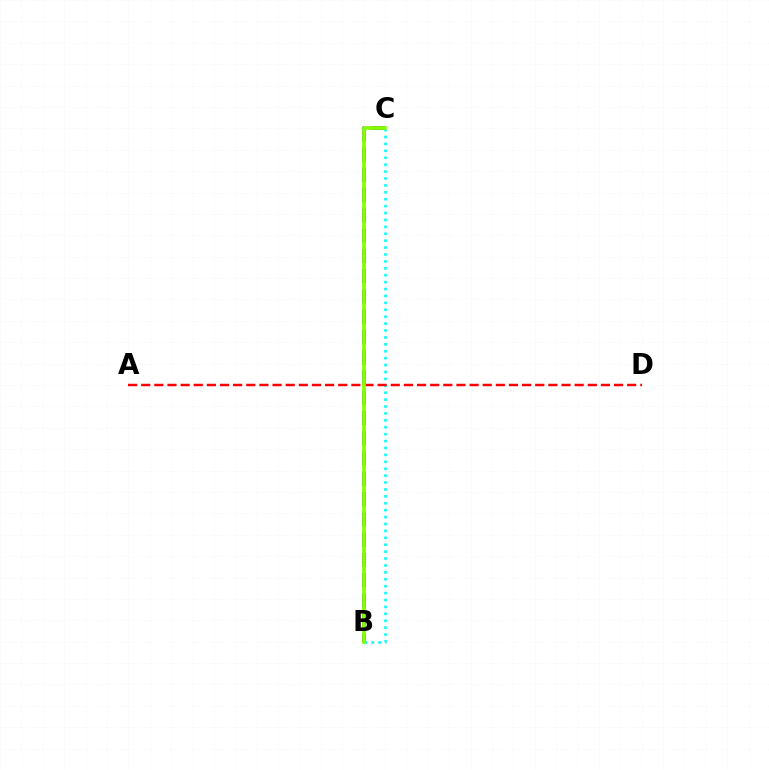{('B', 'C'): [{'color': '#7200ff', 'line_style': 'dashed', 'thickness': 2.75}, {'color': '#00fff6', 'line_style': 'dotted', 'thickness': 1.88}, {'color': '#84ff00', 'line_style': 'solid', 'thickness': 2.68}], ('A', 'D'): [{'color': '#ff0000', 'line_style': 'dashed', 'thickness': 1.78}]}